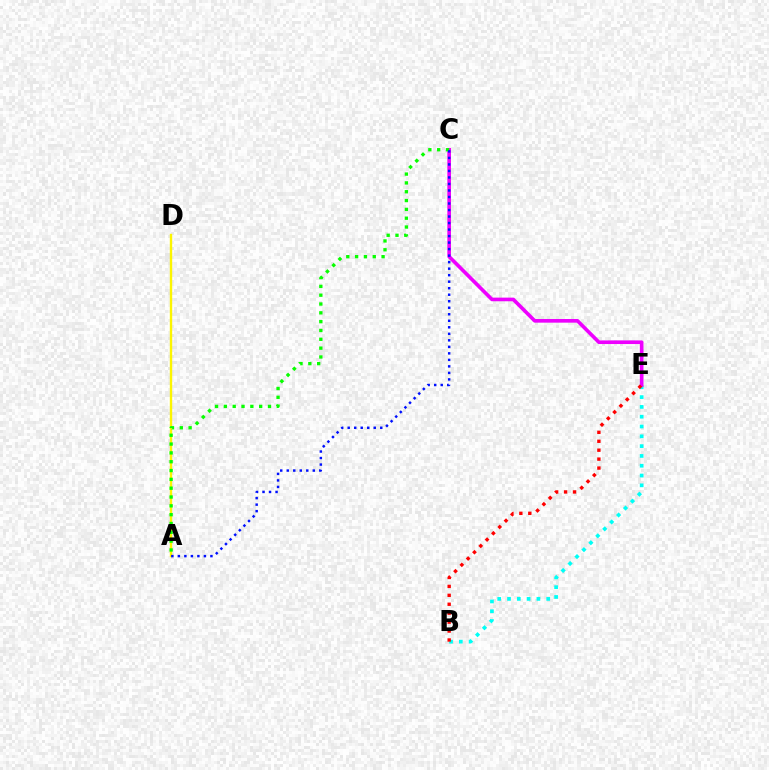{('B', 'E'): [{'color': '#00fff6', 'line_style': 'dotted', 'thickness': 2.66}, {'color': '#ff0000', 'line_style': 'dotted', 'thickness': 2.43}], ('C', 'E'): [{'color': '#ee00ff', 'line_style': 'solid', 'thickness': 2.62}], ('A', 'D'): [{'color': '#fcf500', 'line_style': 'solid', 'thickness': 1.72}], ('A', 'C'): [{'color': '#08ff00', 'line_style': 'dotted', 'thickness': 2.4}, {'color': '#0010ff', 'line_style': 'dotted', 'thickness': 1.77}]}